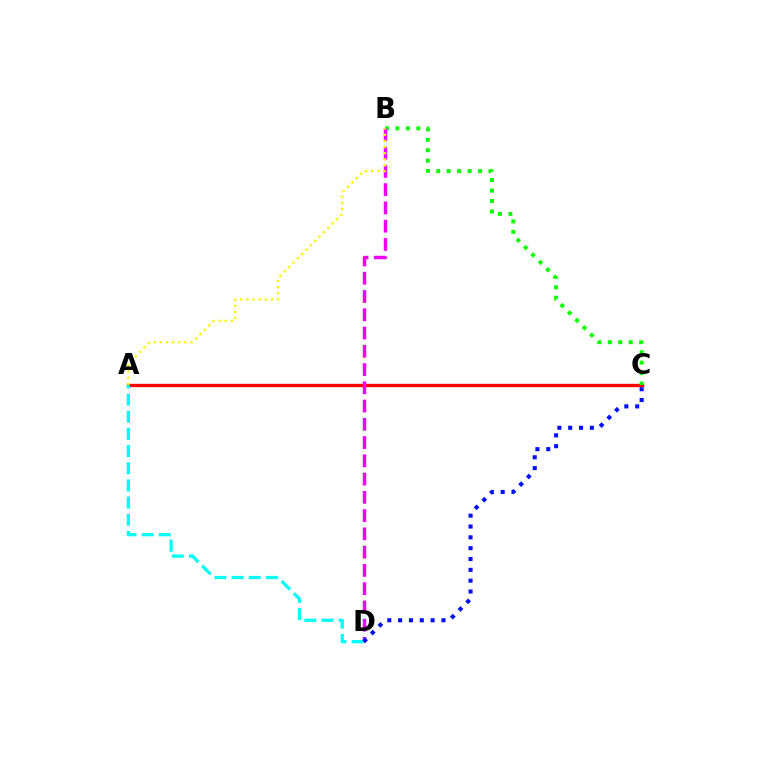{('A', 'C'): [{'color': '#ff0000', 'line_style': 'solid', 'thickness': 2.41}], ('B', 'C'): [{'color': '#08ff00', 'line_style': 'dotted', 'thickness': 2.84}], ('B', 'D'): [{'color': '#ee00ff', 'line_style': 'dashed', 'thickness': 2.48}], ('A', 'B'): [{'color': '#fcf500', 'line_style': 'dotted', 'thickness': 1.67}], ('A', 'D'): [{'color': '#00fff6', 'line_style': 'dashed', 'thickness': 2.33}], ('C', 'D'): [{'color': '#0010ff', 'line_style': 'dotted', 'thickness': 2.94}]}